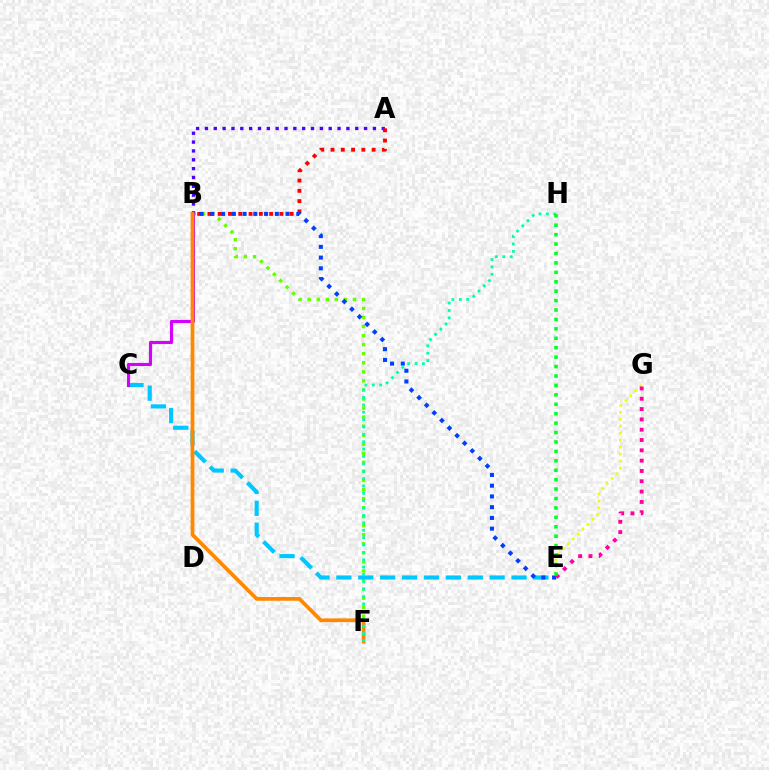{('B', 'F'): [{'color': '#66ff00', 'line_style': 'dotted', 'thickness': 2.46}, {'color': '#ff8800', 'line_style': 'solid', 'thickness': 2.68}], ('A', 'B'): [{'color': '#4f00ff', 'line_style': 'dotted', 'thickness': 2.4}, {'color': '#ff0000', 'line_style': 'dotted', 'thickness': 2.79}], ('C', 'E'): [{'color': '#00c7ff', 'line_style': 'dashed', 'thickness': 2.97}], ('B', 'C'): [{'color': '#d600ff', 'line_style': 'solid', 'thickness': 2.26}], ('E', 'G'): [{'color': '#eeff00', 'line_style': 'dotted', 'thickness': 1.89}, {'color': '#ff00a0', 'line_style': 'dotted', 'thickness': 2.8}], ('B', 'E'): [{'color': '#003fff', 'line_style': 'dotted', 'thickness': 2.92}], ('F', 'H'): [{'color': '#00ffaf', 'line_style': 'dotted', 'thickness': 2.0}], ('E', 'H'): [{'color': '#00ff27', 'line_style': 'dotted', 'thickness': 2.56}]}